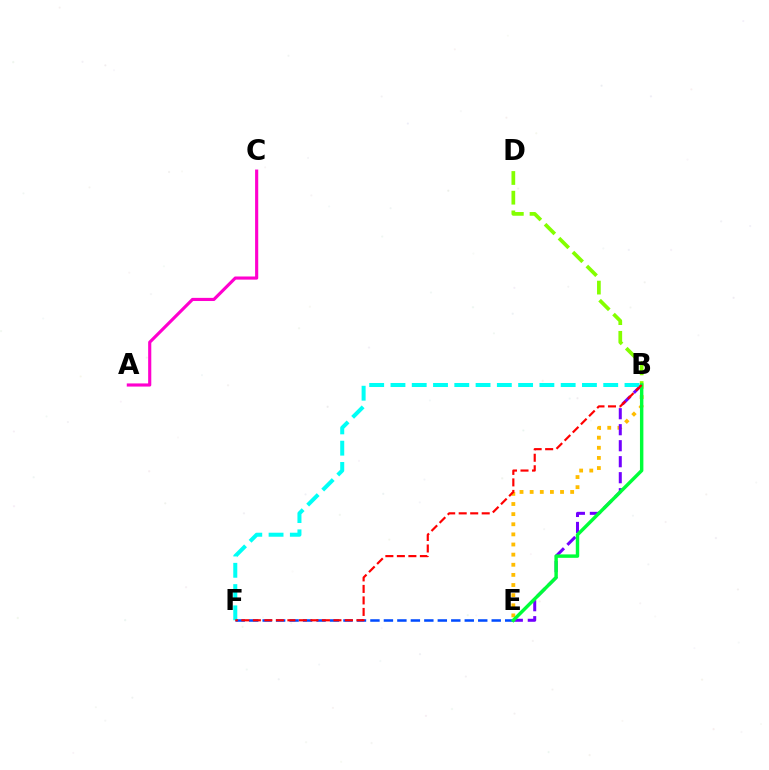{('A', 'C'): [{'color': '#ff00cf', 'line_style': 'solid', 'thickness': 2.26}], ('B', 'E'): [{'color': '#ffbd00', 'line_style': 'dotted', 'thickness': 2.75}, {'color': '#7200ff', 'line_style': 'dashed', 'thickness': 2.17}, {'color': '#00ff39', 'line_style': 'solid', 'thickness': 2.47}], ('E', 'F'): [{'color': '#004bff', 'line_style': 'dashed', 'thickness': 1.83}], ('B', 'D'): [{'color': '#84ff00', 'line_style': 'dashed', 'thickness': 2.68}], ('B', 'F'): [{'color': '#00fff6', 'line_style': 'dashed', 'thickness': 2.89}, {'color': '#ff0000', 'line_style': 'dashed', 'thickness': 1.56}]}